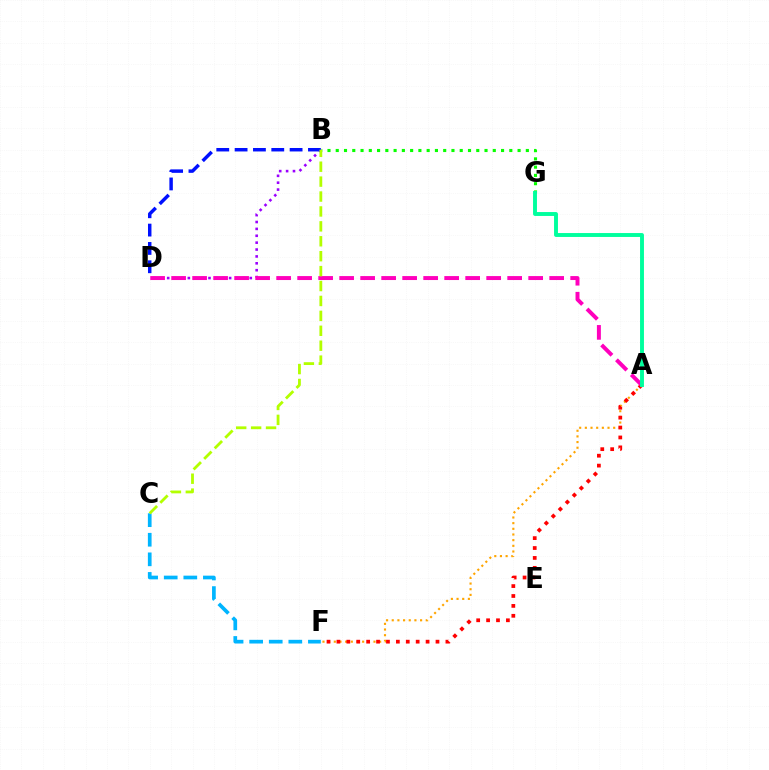{('A', 'F'): [{'color': '#ffa500', 'line_style': 'dotted', 'thickness': 1.54}, {'color': '#ff0000', 'line_style': 'dotted', 'thickness': 2.69}], ('C', 'F'): [{'color': '#00b5ff', 'line_style': 'dashed', 'thickness': 2.66}], ('B', 'D'): [{'color': '#9b00ff', 'line_style': 'dotted', 'thickness': 1.87}, {'color': '#0010ff', 'line_style': 'dashed', 'thickness': 2.49}], ('B', 'G'): [{'color': '#08ff00', 'line_style': 'dotted', 'thickness': 2.25}], ('A', 'D'): [{'color': '#ff00bd', 'line_style': 'dashed', 'thickness': 2.85}], ('A', 'G'): [{'color': '#00ff9d', 'line_style': 'solid', 'thickness': 2.81}], ('B', 'C'): [{'color': '#b3ff00', 'line_style': 'dashed', 'thickness': 2.03}]}